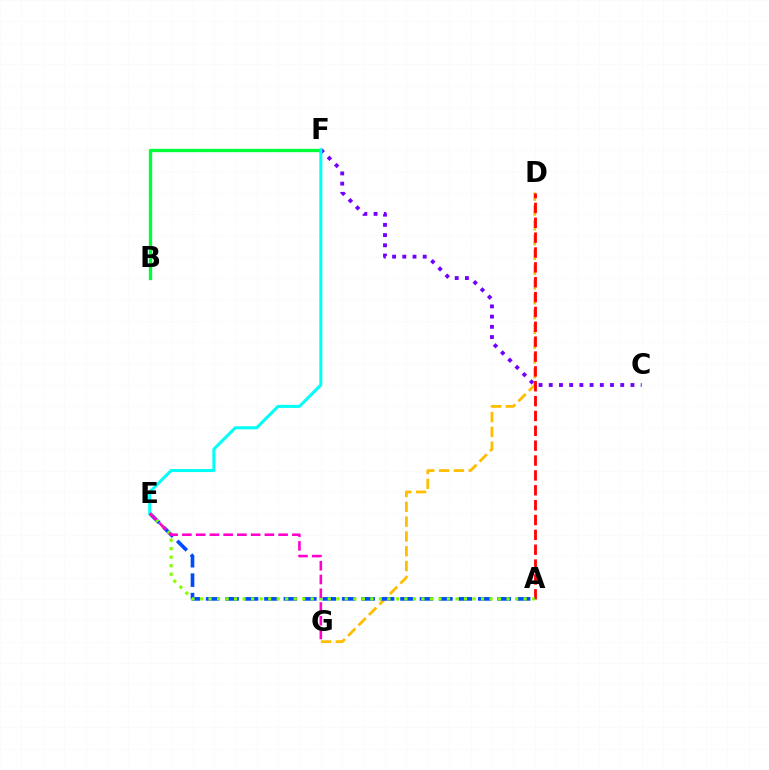{('D', 'G'): [{'color': '#ffbd00', 'line_style': 'dashed', 'thickness': 2.01}], ('B', 'F'): [{'color': '#00ff39', 'line_style': 'solid', 'thickness': 2.4}], ('C', 'F'): [{'color': '#7200ff', 'line_style': 'dotted', 'thickness': 2.77}], ('A', 'E'): [{'color': '#004bff', 'line_style': 'dashed', 'thickness': 2.64}, {'color': '#84ff00', 'line_style': 'dotted', 'thickness': 2.31}], ('A', 'D'): [{'color': '#ff0000', 'line_style': 'dashed', 'thickness': 2.02}], ('E', 'F'): [{'color': '#00fff6', 'line_style': 'solid', 'thickness': 2.18}], ('E', 'G'): [{'color': '#ff00cf', 'line_style': 'dashed', 'thickness': 1.87}]}